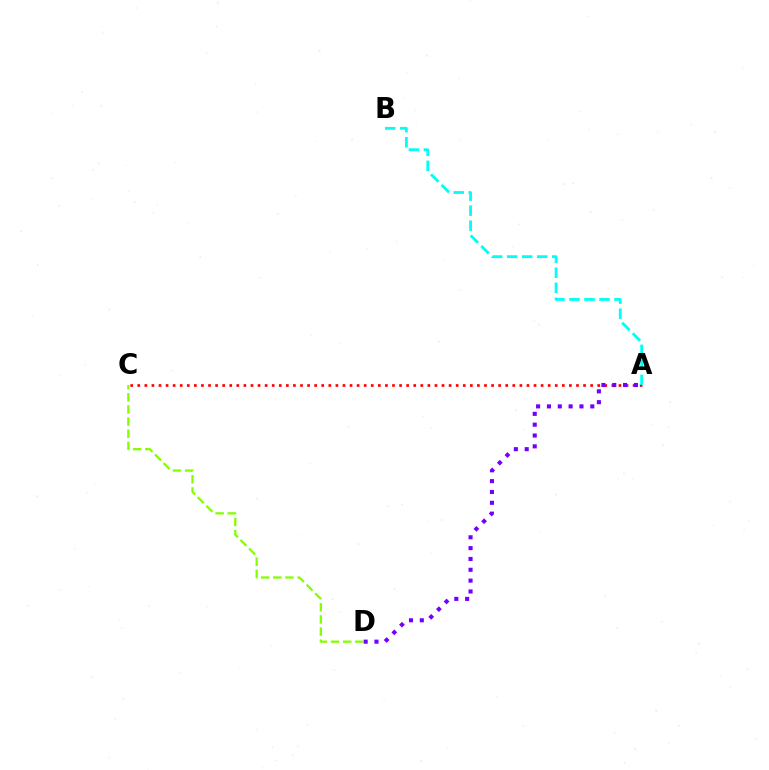{('A', 'C'): [{'color': '#ff0000', 'line_style': 'dotted', 'thickness': 1.92}], ('A', 'B'): [{'color': '#00fff6', 'line_style': 'dashed', 'thickness': 2.04}], ('A', 'D'): [{'color': '#7200ff', 'line_style': 'dotted', 'thickness': 2.94}], ('C', 'D'): [{'color': '#84ff00', 'line_style': 'dashed', 'thickness': 1.65}]}